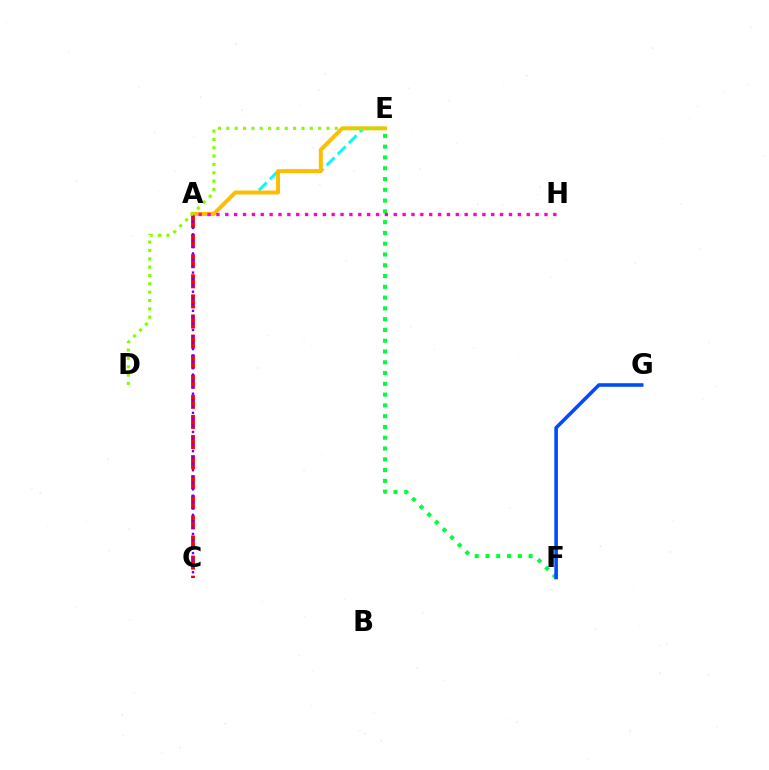{('A', 'C'): [{'color': '#ff0000', 'line_style': 'dashed', 'thickness': 2.73}, {'color': '#7200ff', 'line_style': 'dotted', 'thickness': 1.73}], ('A', 'E'): [{'color': '#00fff6', 'line_style': 'dashed', 'thickness': 2.13}, {'color': '#ffbd00', 'line_style': 'solid', 'thickness': 2.86}], ('D', 'E'): [{'color': '#84ff00', 'line_style': 'dotted', 'thickness': 2.27}], ('E', 'F'): [{'color': '#00ff39', 'line_style': 'dotted', 'thickness': 2.93}], ('F', 'G'): [{'color': '#004bff', 'line_style': 'solid', 'thickness': 2.58}], ('A', 'H'): [{'color': '#ff00cf', 'line_style': 'dotted', 'thickness': 2.41}]}